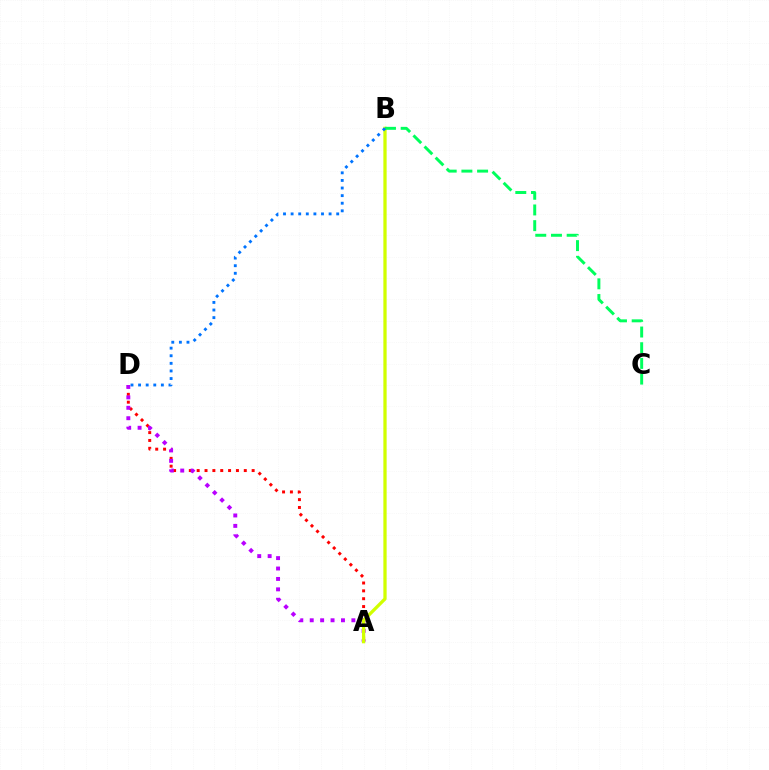{('A', 'D'): [{'color': '#ff0000', 'line_style': 'dotted', 'thickness': 2.13}, {'color': '#b900ff', 'line_style': 'dotted', 'thickness': 2.83}], ('A', 'B'): [{'color': '#d1ff00', 'line_style': 'solid', 'thickness': 2.36}], ('B', 'C'): [{'color': '#00ff5c', 'line_style': 'dashed', 'thickness': 2.13}], ('B', 'D'): [{'color': '#0074ff', 'line_style': 'dotted', 'thickness': 2.06}]}